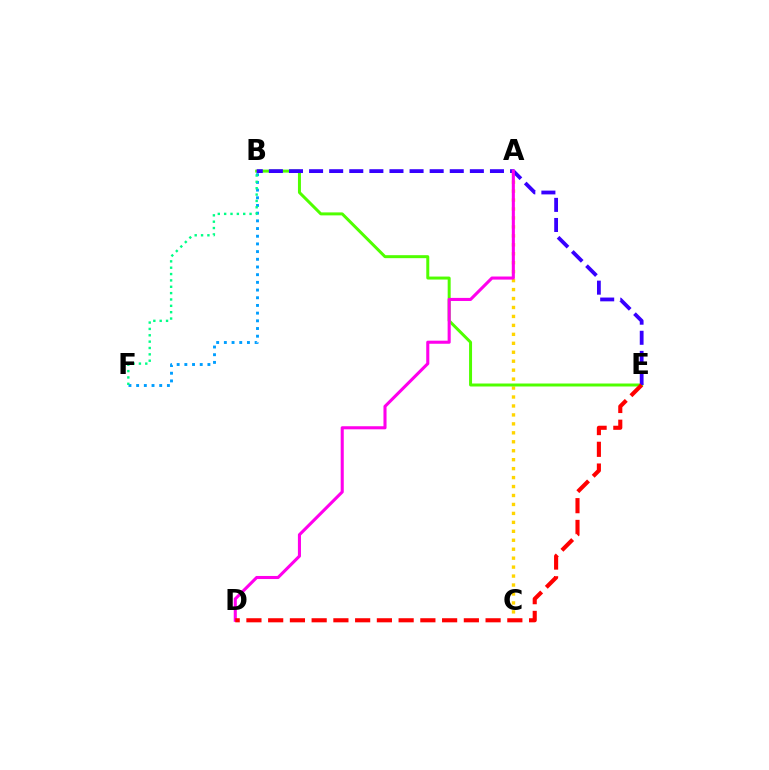{('A', 'C'): [{'color': '#ffd500', 'line_style': 'dotted', 'thickness': 2.43}], ('B', 'E'): [{'color': '#4fff00', 'line_style': 'solid', 'thickness': 2.15}, {'color': '#3700ff', 'line_style': 'dashed', 'thickness': 2.73}], ('A', 'D'): [{'color': '#ff00ed', 'line_style': 'solid', 'thickness': 2.22}], ('B', 'F'): [{'color': '#009eff', 'line_style': 'dotted', 'thickness': 2.09}, {'color': '#00ff86', 'line_style': 'dotted', 'thickness': 1.73}], ('D', 'E'): [{'color': '#ff0000', 'line_style': 'dashed', 'thickness': 2.95}]}